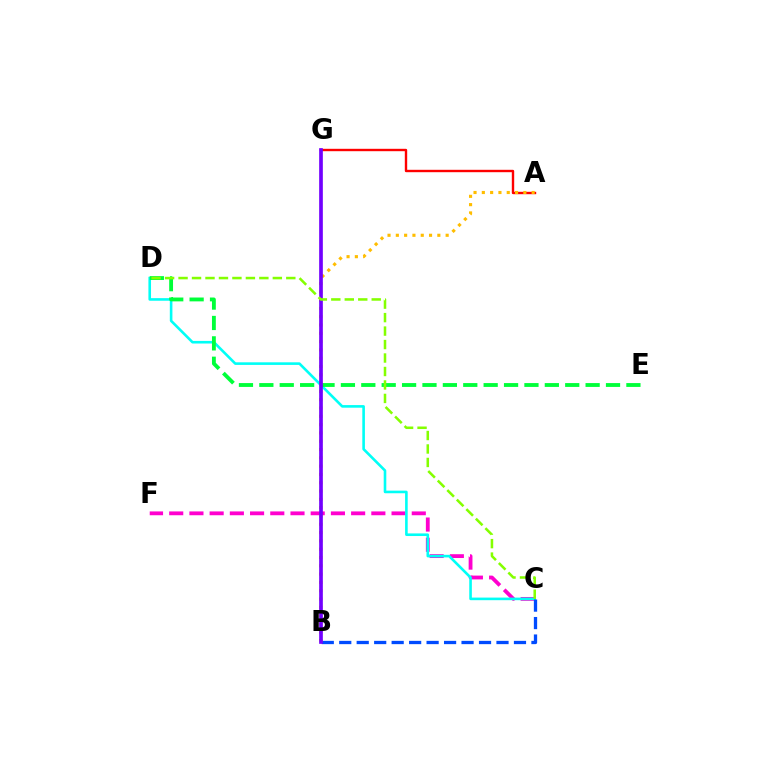{('C', 'F'): [{'color': '#ff00cf', 'line_style': 'dashed', 'thickness': 2.75}], ('C', 'D'): [{'color': '#00fff6', 'line_style': 'solid', 'thickness': 1.88}, {'color': '#84ff00', 'line_style': 'dashed', 'thickness': 1.83}], ('B', 'C'): [{'color': '#004bff', 'line_style': 'dashed', 'thickness': 2.37}], ('A', 'G'): [{'color': '#ff0000', 'line_style': 'solid', 'thickness': 1.72}], ('D', 'E'): [{'color': '#00ff39', 'line_style': 'dashed', 'thickness': 2.77}], ('A', 'B'): [{'color': '#ffbd00', 'line_style': 'dotted', 'thickness': 2.26}], ('B', 'G'): [{'color': '#7200ff', 'line_style': 'solid', 'thickness': 2.65}]}